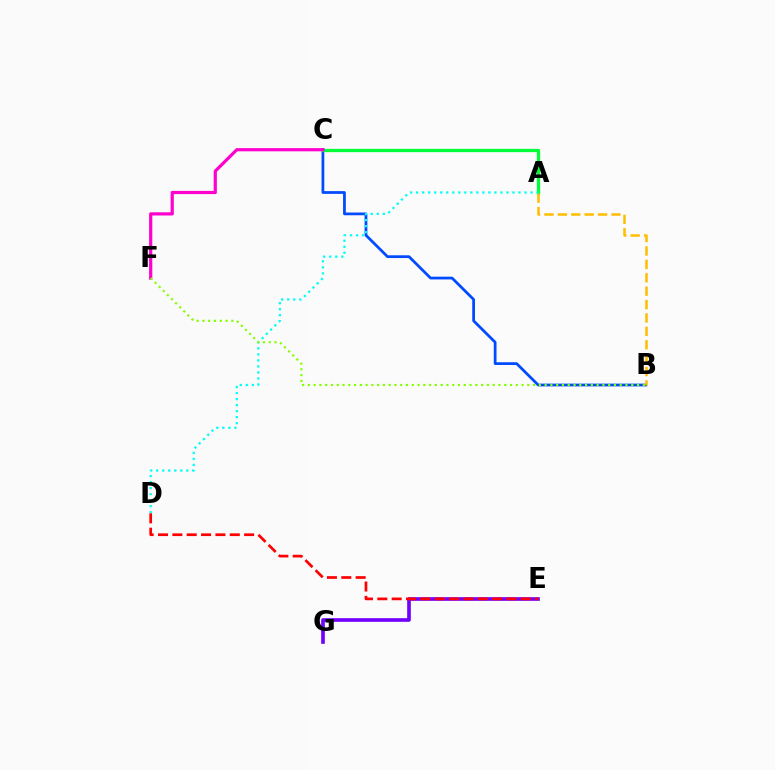{('B', 'C'): [{'color': '#004bff', 'line_style': 'solid', 'thickness': 1.98}], ('A', 'C'): [{'color': '#00ff39', 'line_style': 'solid', 'thickness': 2.36}], ('C', 'F'): [{'color': '#ff00cf', 'line_style': 'solid', 'thickness': 2.31}], ('E', 'G'): [{'color': '#7200ff', 'line_style': 'solid', 'thickness': 2.62}], ('A', 'D'): [{'color': '#00fff6', 'line_style': 'dotted', 'thickness': 1.64}], ('B', 'F'): [{'color': '#84ff00', 'line_style': 'dotted', 'thickness': 1.57}], ('D', 'E'): [{'color': '#ff0000', 'line_style': 'dashed', 'thickness': 1.95}], ('A', 'B'): [{'color': '#ffbd00', 'line_style': 'dashed', 'thickness': 1.82}]}